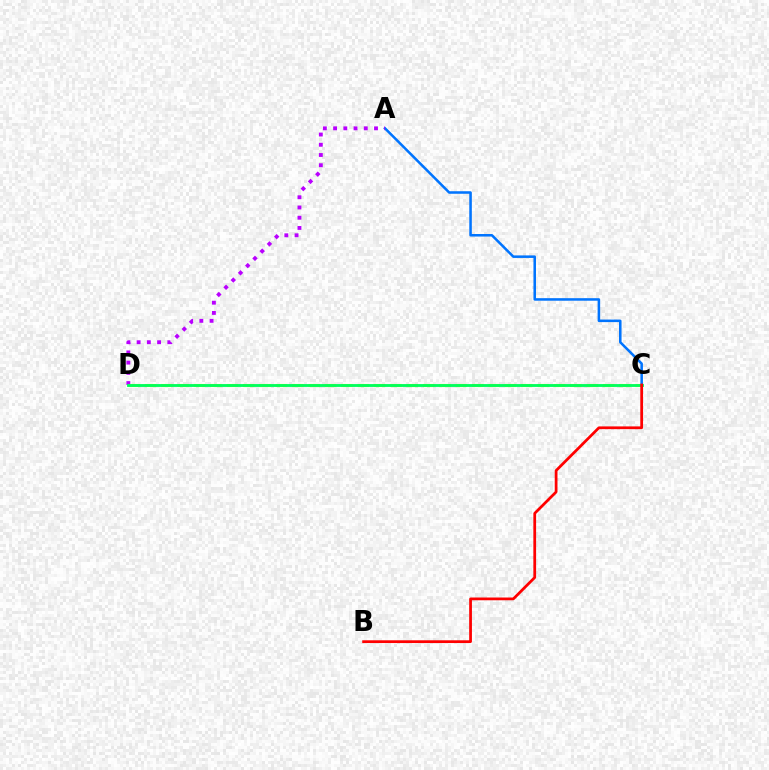{('A', 'C'): [{'color': '#0074ff', 'line_style': 'solid', 'thickness': 1.83}], ('A', 'D'): [{'color': '#b900ff', 'line_style': 'dotted', 'thickness': 2.78}], ('C', 'D'): [{'color': '#d1ff00', 'line_style': 'dashed', 'thickness': 2.22}, {'color': '#00ff5c', 'line_style': 'solid', 'thickness': 2.05}], ('B', 'C'): [{'color': '#ff0000', 'line_style': 'solid', 'thickness': 1.98}]}